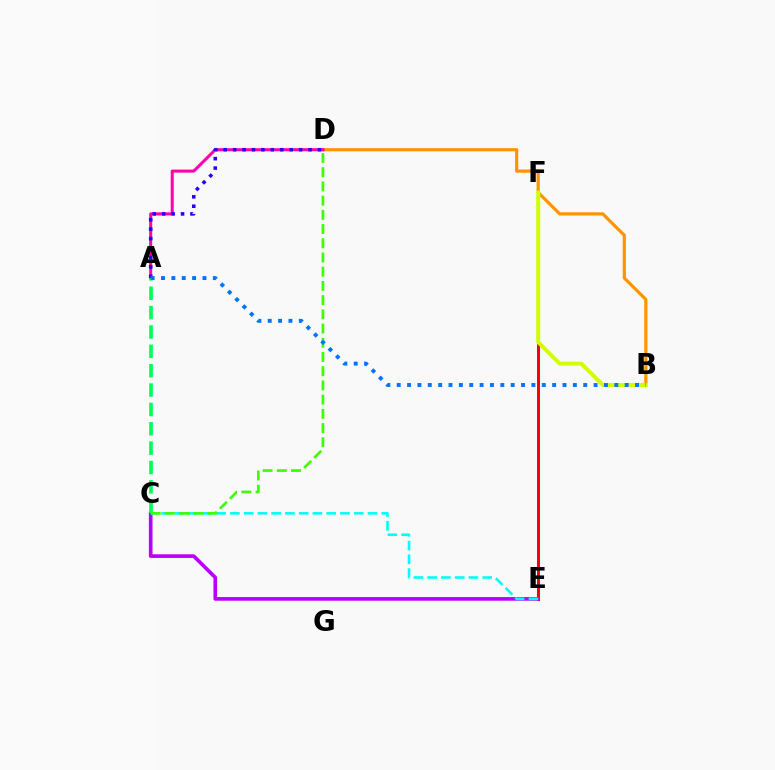{('E', 'F'): [{'color': '#ff0000', 'line_style': 'solid', 'thickness': 2.16}], ('B', 'D'): [{'color': '#ff9400', 'line_style': 'solid', 'thickness': 2.31}], ('A', 'D'): [{'color': '#ff00ac', 'line_style': 'solid', 'thickness': 2.19}, {'color': '#2500ff', 'line_style': 'dotted', 'thickness': 2.56}], ('C', 'E'): [{'color': '#b900ff', 'line_style': 'solid', 'thickness': 2.63}, {'color': '#00fff6', 'line_style': 'dashed', 'thickness': 1.87}], ('A', 'C'): [{'color': '#00ff5c', 'line_style': 'dashed', 'thickness': 2.63}], ('C', 'D'): [{'color': '#3dff00', 'line_style': 'dashed', 'thickness': 1.93}], ('B', 'F'): [{'color': '#d1ff00', 'line_style': 'solid', 'thickness': 2.85}], ('A', 'B'): [{'color': '#0074ff', 'line_style': 'dotted', 'thickness': 2.82}]}